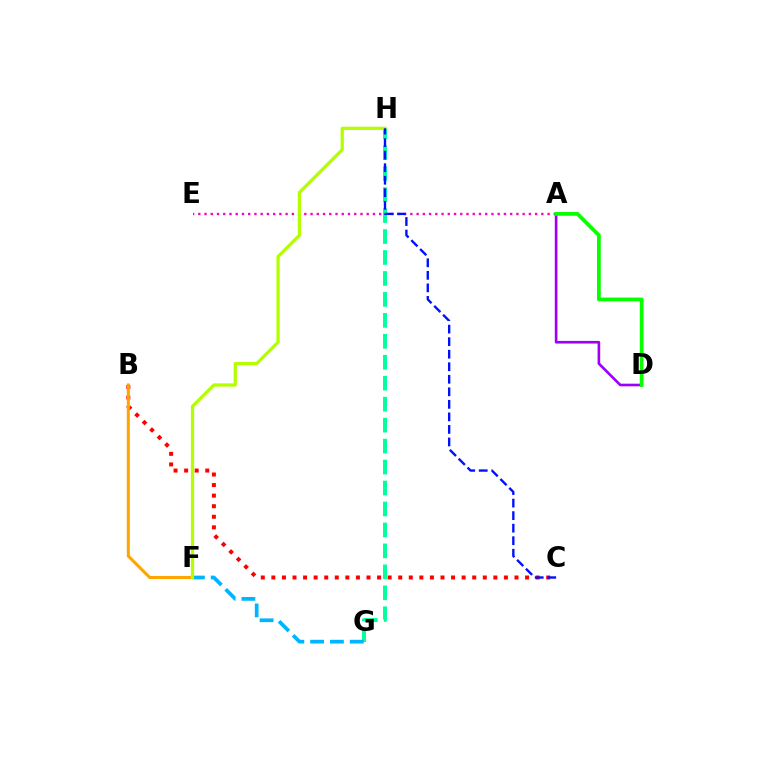{('A', 'E'): [{'color': '#ff00bd', 'line_style': 'dotted', 'thickness': 1.69}], ('G', 'H'): [{'color': '#00ff9d', 'line_style': 'dashed', 'thickness': 2.85}], ('B', 'C'): [{'color': '#ff0000', 'line_style': 'dotted', 'thickness': 2.87}], ('B', 'F'): [{'color': '#ffa500', 'line_style': 'solid', 'thickness': 2.2}], ('A', 'D'): [{'color': '#9b00ff', 'line_style': 'solid', 'thickness': 1.9}, {'color': '#08ff00', 'line_style': 'solid', 'thickness': 2.7}], ('F', 'G'): [{'color': '#00b5ff', 'line_style': 'dashed', 'thickness': 2.69}], ('F', 'H'): [{'color': '#b3ff00', 'line_style': 'solid', 'thickness': 2.36}], ('C', 'H'): [{'color': '#0010ff', 'line_style': 'dashed', 'thickness': 1.7}]}